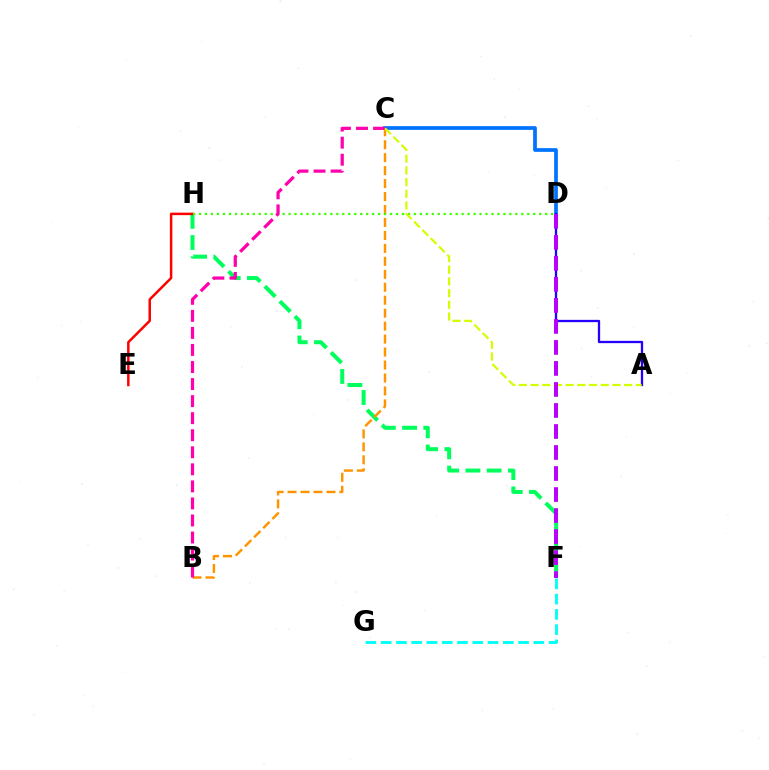{('F', 'G'): [{'color': '#00fff6', 'line_style': 'dashed', 'thickness': 2.07}], ('F', 'H'): [{'color': '#00ff5c', 'line_style': 'dashed', 'thickness': 2.88}], ('C', 'D'): [{'color': '#0074ff', 'line_style': 'solid', 'thickness': 2.68}], ('E', 'H'): [{'color': '#ff0000', 'line_style': 'solid', 'thickness': 1.79}], ('B', 'C'): [{'color': '#ff9400', 'line_style': 'dashed', 'thickness': 1.76}, {'color': '#ff00ac', 'line_style': 'dashed', 'thickness': 2.32}], ('A', 'D'): [{'color': '#2500ff', 'line_style': 'solid', 'thickness': 1.65}], ('D', 'H'): [{'color': '#3dff00', 'line_style': 'dotted', 'thickness': 1.62}], ('A', 'C'): [{'color': '#d1ff00', 'line_style': 'dashed', 'thickness': 1.59}], ('D', 'F'): [{'color': '#b900ff', 'line_style': 'dashed', 'thickness': 2.85}]}